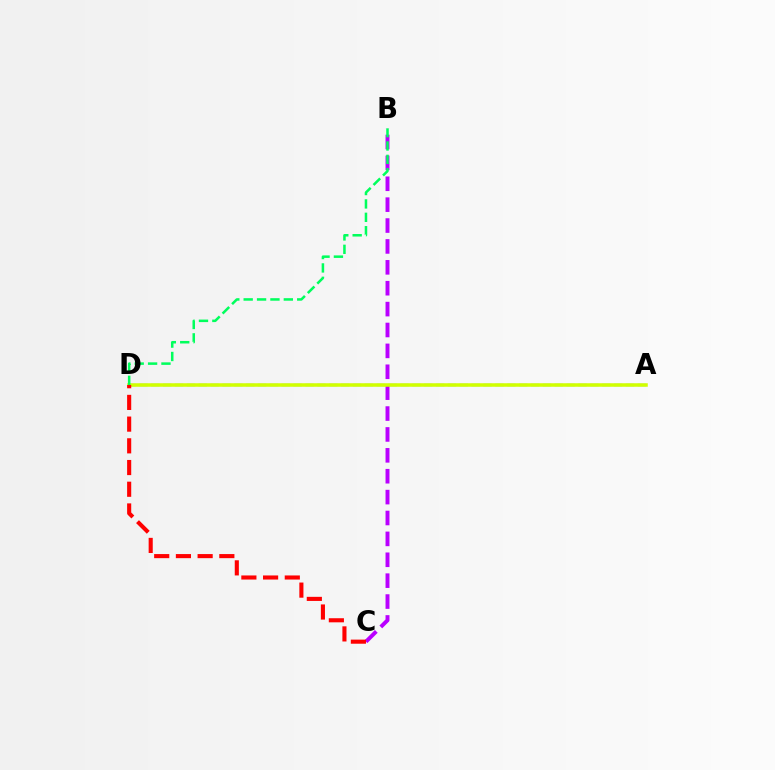{('B', 'C'): [{'color': '#b900ff', 'line_style': 'dashed', 'thickness': 2.84}], ('A', 'D'): [{'color': '#0074ff', 'line_style': 'dashed', 'thickness': 1.61}, {'color': '#d1ff00', 'line_style': 'solid', 'thickness': 2.54}], ('C', 'D'): [{'color': '#ff0000', 'line_style': 'dashed', 'thickness': 2.95}], ('B', 'D'): [{'color': '#00ff5c', 'line_style': 'dashed', 'thickness': 1.82}]}